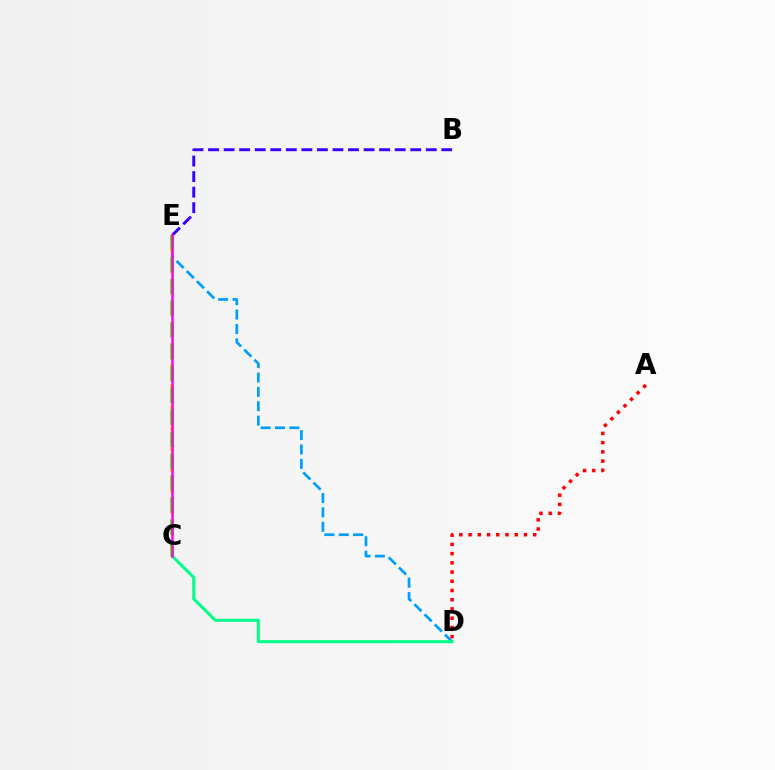{('D', 'E'): [{'color': '#009eff', 'line_style': 'dashed', 'thickness': 1.95}], ('C', 'E'): [{'color': '#ffd500', 'line_style': 'dotted', 'thickness': 2.84}, {'color': '#4fff00', 'line_style': 'dashed', 'thickness': 2.97}, {'color': '#ff00ed', 'line_style': 'solid', 'thickness': 1.82}], ('C', 'D'): [{'color': '#00ff86', 'line_style': 'solid', 'thickness': 2.18}], ('A', 'D'): [{'color': '#ff0000', 'line_style': 'dotted', 'thickness': 2.51}], ('B', 'E'): [{'color': '#3700ff', 'line_style': 'dashed', 'thickness': 2.11}]}